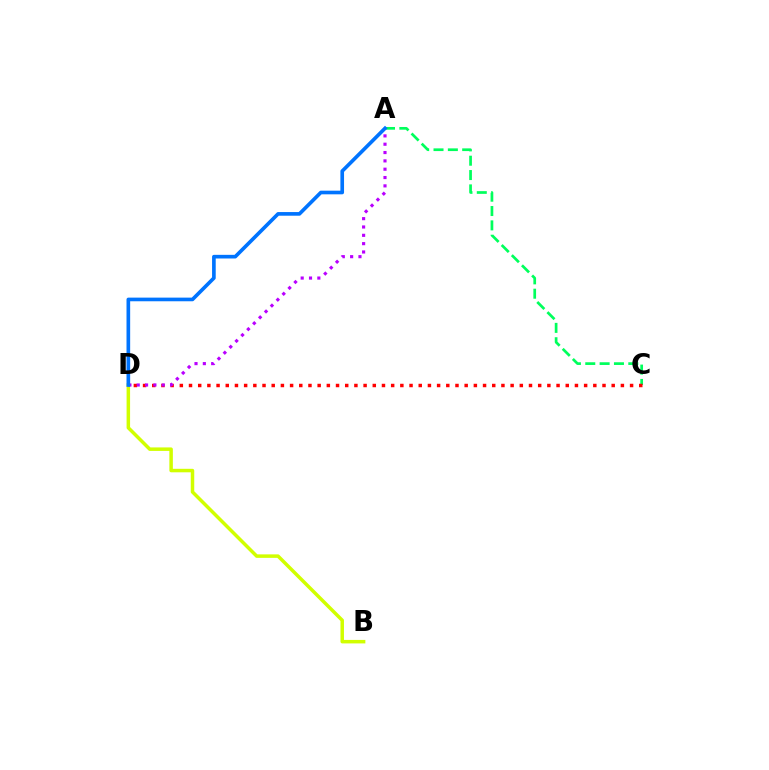{('A', 'C'): [{'color': '#00ff5c', 'line_style': 'dashed', 'thickness': 1.95}], ('C', 'D'): [{'color': '#ff0000', 'line_style': 'dotted', 'thickness': 2.5}], ('B', 'D'): [{'color': '#d1ff00', 'line_style': 'solid', 'thickness': 2.52}], ('A', 'D'): [{'color': '#b900ff', 'line_style': 'dotted', 'thickness': 2.26}, {'color': '#0074ff', 'line_style': 'solid', 'thickness': 2.63}]}